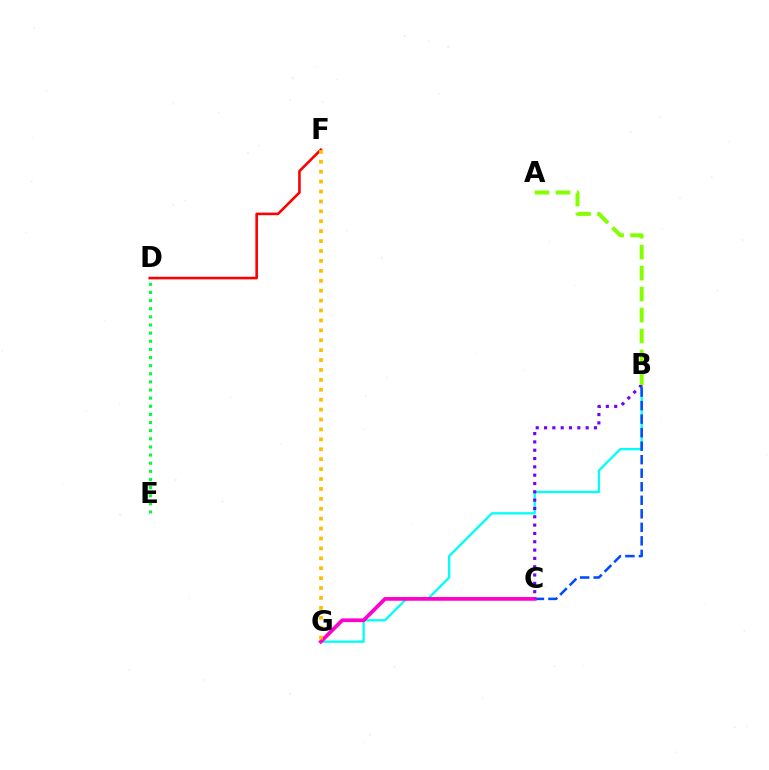{('B', 'G'): [{'color': '#00fff6', 'line_style': 'solid', 'thickness': 1.67}], ('B', 'C'): [{'color': '#004bff', 'line_style': 'dashed', 'thickness': 1.84}, {'color': '#7200ff', 'line_style': 'dotted', 'thickness': 2.26}], ('C', 'G'): [{'color': '#ff00cf', 'line_style': 'solid', 'thickness': 2.69}], ('D', 'F'): [{'color': '#ff0000', 'line_style': 'solid', 'thickness': 1.87}], ('F', 'G'): [{'color': '#ffbd00', 'line_style': 'dotted', 'thickness': 2.69}], ('D', 'E'): [{'color': '#00ff39', 'line_style': 'dotted', 'thickness': 2.21}], ('A', 'B'): [{'color': '#84ff00', 'line_style': 'dashed', 'thickness': 2.85}]}